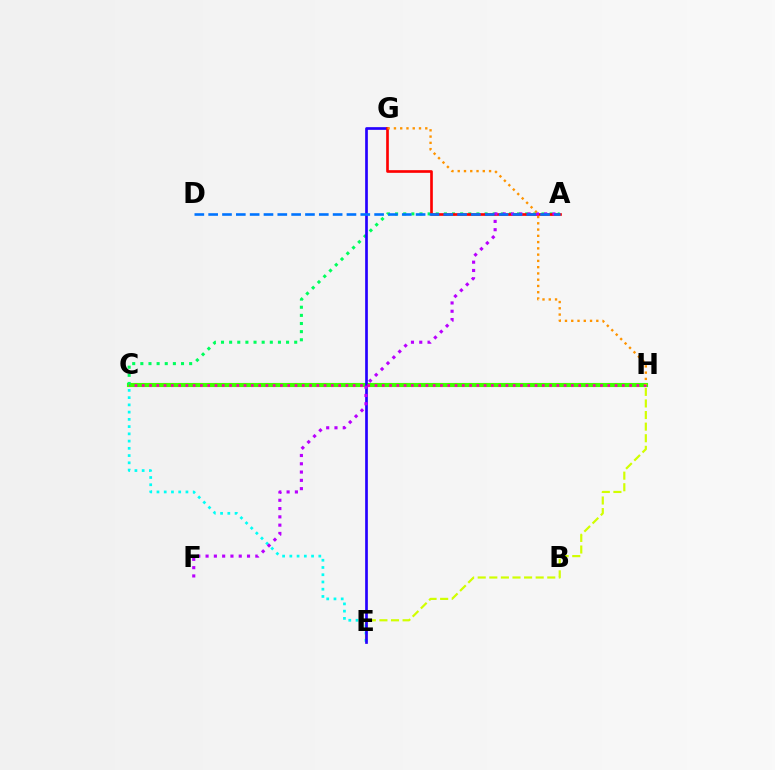{('C', 'H'): [{'color': '#3dff00', 'line_style': 'solid', 'thickness': 2.96}, {'color': '#ff00ac', 'line_style': 'dotted', 'thickness': 1.98}], ('E', 'H'): [{'color': '#d1ff00', 'line_style': 'dashed', 'thickness': 1.57}], ('C', 'E'): [{'color': '#00fff6', 'line_style': 'dotted', 'thickness': 1.97}], ('A', 'C'): [{'color': '#00ff5c', 'line_style': 'dotted', 'thickness': 2.21}], ('E', 'G'): [{'color': '#2500ff', 'line_style': 'solid', 'thickness': 1.94}], ('A', 'G'): [{'color': '#ff0000', 'line_style': 'solid', 'thickness': 1.92}], ('A', 'F'): [{'color': '#b900ff', 'line_style': 'dotted', 'thickness': 2.25}], ('A', 'D'): [{'color': '#0074ff', 'line_style': 'dashed', 'thickness': 1.88}], ('G', 'H'): [{'color': '#ff9400', 'line_style': 'dotted', 'thickness': 1.7}]}